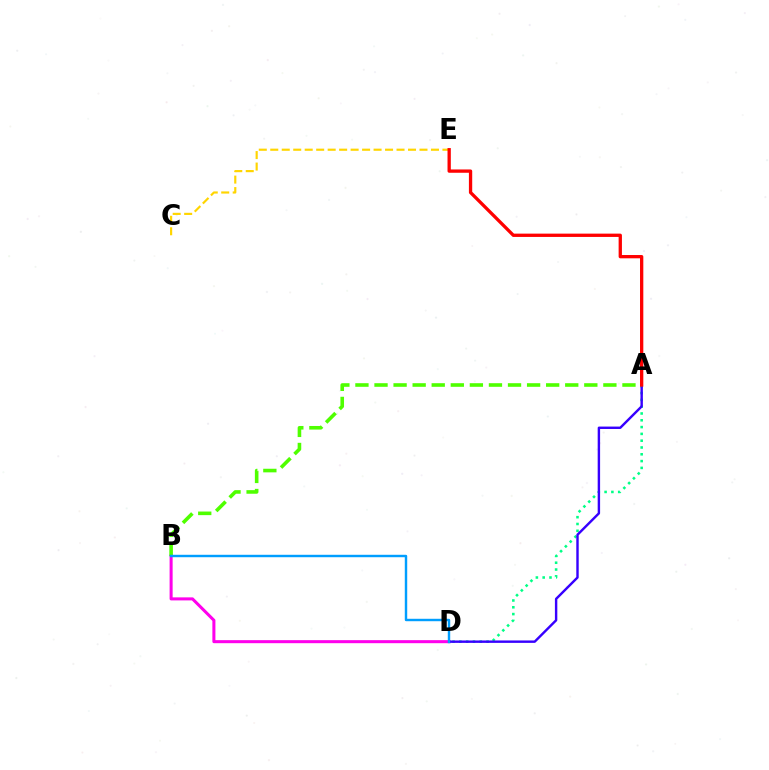{('A', 'D'): [{'color': '#00ff86', 'line_style': 'dotted', 'thickness': 1.85}, {'color': '#3700ff', 'line_style': 'solid', 'thickness': 1.74}], ('B', 'D'): [{'color': '#ff00ed', 'line_style': 'solid', 'thickness': 2.19}, {'color': '#009eff', 'line_style': 'solid', 'thickness': 1.75}], ('C', 'E'): [{'color': '#ffd500', 'line_style': 'dashed', 'thickness': 1.56}], ('A', 'B'): [{'color': '#4fff00', 'line_style': 'dashed', 'thickness': 2.59}], ('A', 'E'): [{'color': '#ff0000', 'line_style': 'solid', 'thickness': 2.38}]}